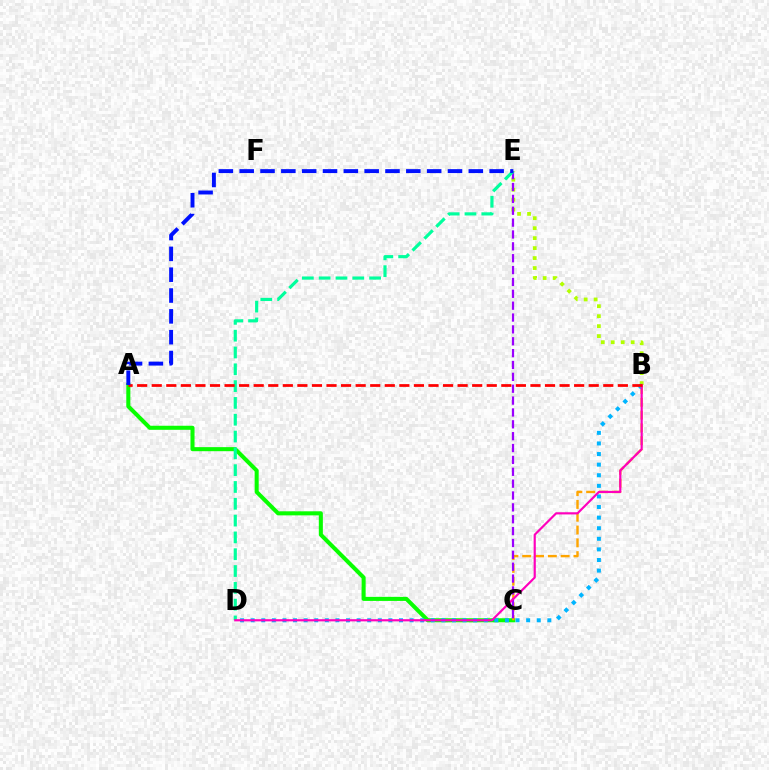{('B', 'E'): [{'color': '#b3ff00', 'line_style': 'dotted', 'thickness': 2.71}], ('A', 'C'): [{'color': '#08ff00', 'line_style': 'solid', 'thickness': 2.92}], ('B', 'C'): [{'color': '#ffa500', 'line_style': 'dashed', 'thickness': 1.74}], ('C', 'E'): [{'color': '#9b00ff', 'line_style': 'dashed', 'thickness': 1.61}], ('D', 'E'): [{'color': '#00ff9d', 'line_style': 'dashed', 'thickness': 2.28}], ('B', 'D'): [{'color': '#00b5ff', 'line_style': 'dotted', 'thickness': 2.88}, {'color': '#ff00bd', 'line_style': 'solid', 'thickness': 1.56}], ('A', 'B'): [{'color': '#ff0000', 'line_style': 'dashed', 'thickness': 1.98}], ('A', 'E'): [{'color': '#0010ff', 'line_style': 'dashed', 'thickness': 2.83}]}